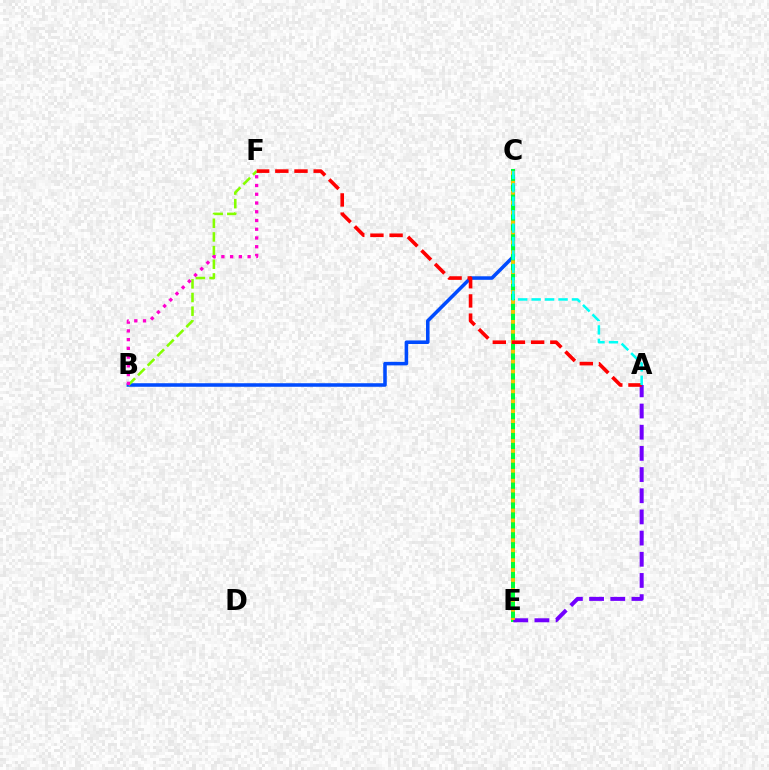{('B', 'C'): [{'color': '#004bff', 'line_style': 'solid', 'thickness': 2.55}], ('B', 'F'): [{'color': '#84ff00', 'line_style': 'dashed', 'thickness': 1.86}, {'color': '#ff00cf', 'line_style': 'dotted', 'thickness': 2.38}], ('C', 'E'): [{'color': '#00ff39', 'line_style': 'solid', 'thickness': 2.89}, {'color': '#ffbd00', 'line_style': 'dotted', 'thickness': 2.7}], ('A', 'E'): [{'color': '#7200ff', 'line_style': 'dashed', 'thickness': 2.88}], ('A', 'F'): [{'color': '#ff0000', 'line_style': 'dashed', 'thickness': 2.6}], ('A', 'C'): [{'color': '#00fff6', 'line_style': 'dashed', 'thickness': 1.83}]}